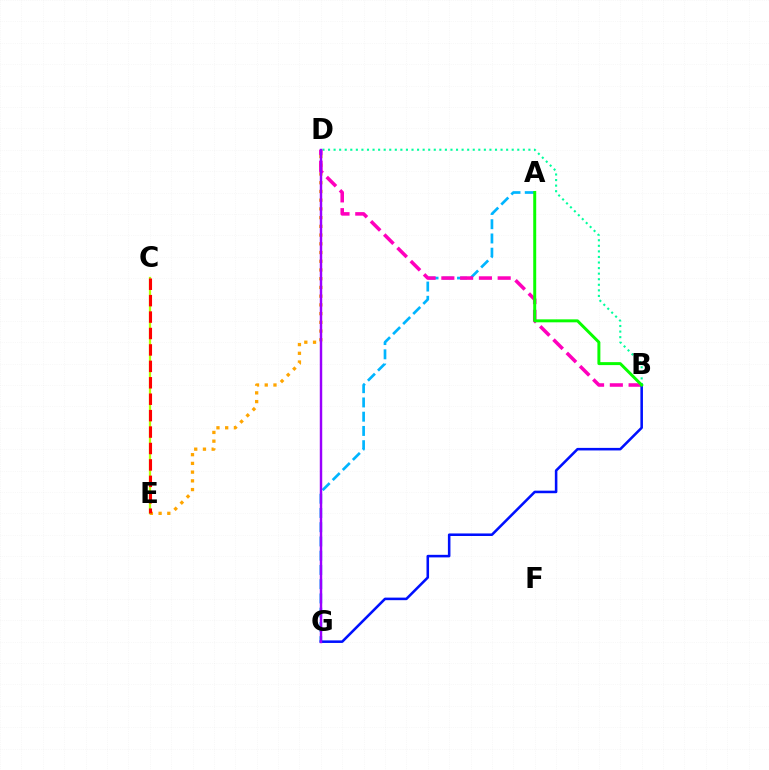{('A', 'G'): [{'color': '#00b5ff', 'line_style': 'dashed', 'thickness': 1.94}], ('B', 'D'): [{'color': '#00ff9d', 'line_style': 'dotted', 'thickness': 1.51}, {'color': '#ff00bd', 'line_style': 'dashed', 'thickness': 2.55}], ('D', 'E'): [{'color': '#ffa500', 'line_style': 'dotted', 'thickness': 2.37}], ('C', 'E'): [{'color': '#b3ff00', 'line_style': 'solid', 'thickness': 1.62}, {'color': '#ff0000', 'line_style': 'dashed', 'thickness': 2.23}], ('B', 'G'): [{'color': '#0010ff', 'line_style': 'solid', 'thickness': 1.84}], ('D', 'G'): [{'color': '#9b00ff', 'line_style': 'solid', 'thickness': 1.76}], ('A', 'B'): [{'color': '#08ff00', 'line_style': 'solid', 'thickness': 2.14}]}